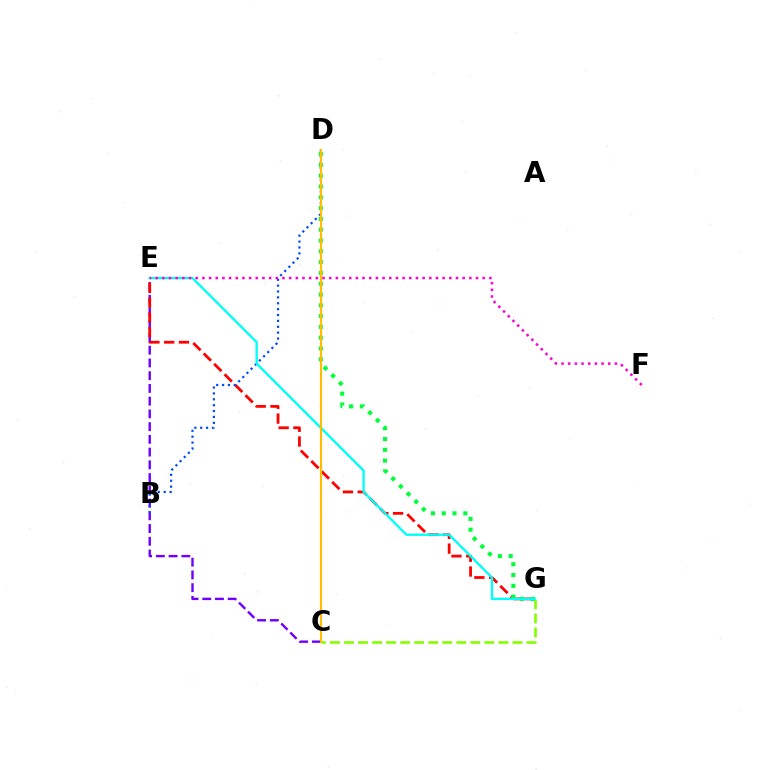{('C', 'E'): [{'color': '#7200ff', 'line_style': 'dashed', 'thickness': 1.73}], ('E', 'G'): [{'color': '#ff0000', 'line_style': 'dashed', 'thickness': 2.01}, {'color': '#00fff6', 'line_style': 'solid', 'thickness': 1.68}], ('B', 'D'): [{'color': '#004bff', 'line_style': 'dotted', 'thickness': 1.6}], ('D', 'G'): [{'color': '#00ff39', 'line_style': 'dotted', 'thickness': 2.93}], ('C', 'G'): [{'color': '#84ff00', 'line_style': 'dashed', 'thickness': 1.91}], ('C', 'D'): [{'color': '#ffbd00', 'line_style': 'solid', 'thickness': 1.53}], ('E', 'F'): [{'color': '#ff00cf', 'line_style': 'dotted', 'thickness': 1.81}]}